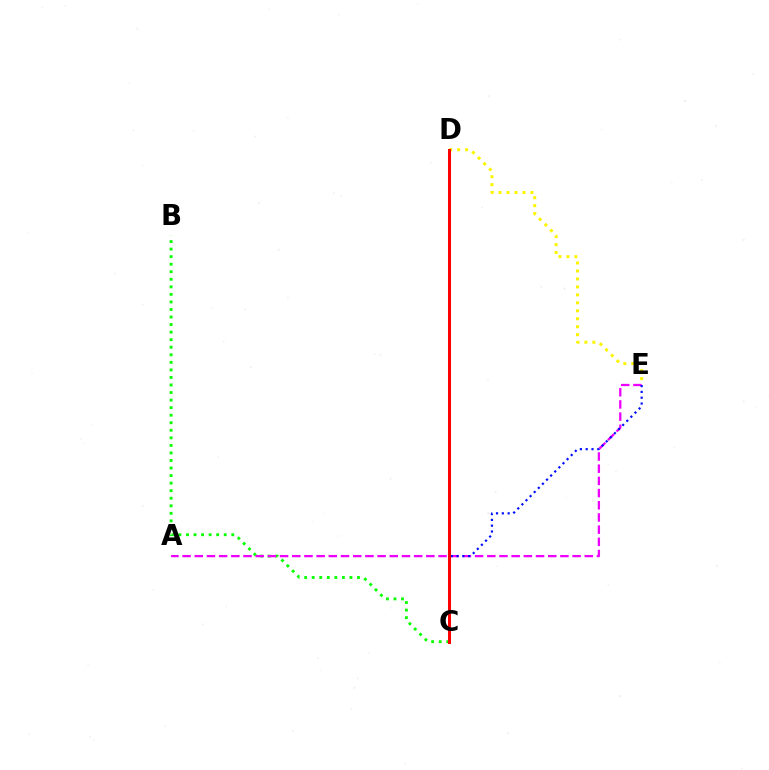{('B', 'C'): [{'color': '#08ff00', 'line_style': 'dotted', 'thickness': 2.05}], ('D', 'E'): [{'color': '#fcf500', 'line_style': 'dotted', 'thickness': 2.16}], ('A', 'E'): [{'color': '#ee00ff', 'line_style': 'dashed', 'thickness': 1.66}], ('C', 'D'): [{'color': '#00fff6', 'line_style': 'solid', 'thickness': 2.11}, {'color': '#ff0000', 'line_style': 'solid', 'thickness': 2.19}], ('C', 'E'): [{'color': '#0010ff', 'line_style': 'dotted', 'thickness': 1.58}]}